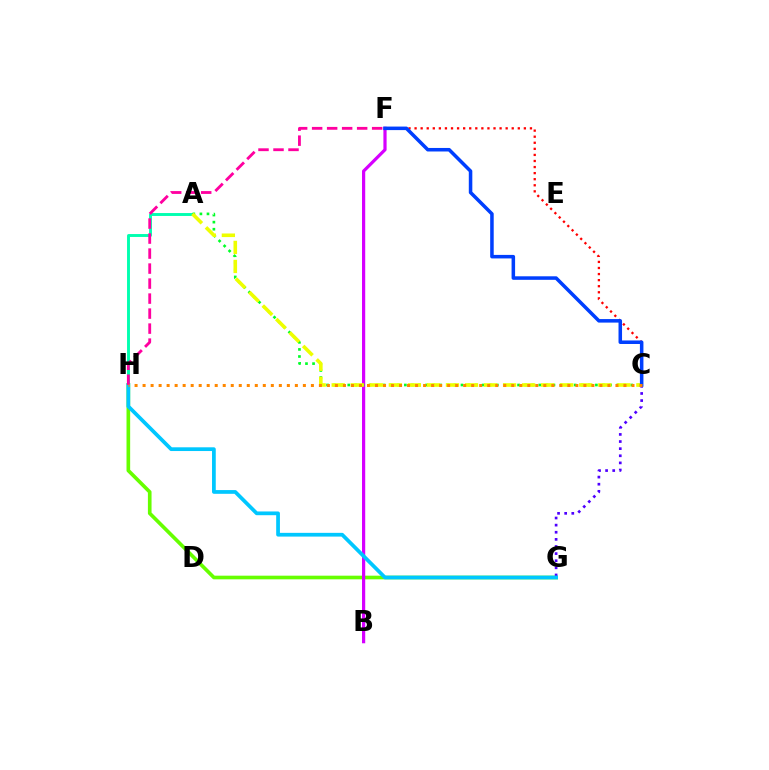{('A', 'H'): [{'color': '#00ffaf', 'line_style': 'solid', 'thickness': 2.1}], ('G', 'H'): [{'color': '#66ff00', 'line_style': 'solid', 'thickness': 2.63}, {'color': '#00c7ff', 'line_style': 'solid', 'thickness': 2.69}], ('C', 'G'): [{'color': '#4f00ff', 'line_style': 'dotted', 'thickness': 1.93}], ('B', 'F'): [{'color': '#d600ff', 'line_style': 'solid', 'thickness': 2.31}], ('A', 'C'): [{'color': '#00ff27', 'line_style': 'dotted', 'thickness': 1.92}, {'color': '#eeff00', 'line_style': 'dashed', 'thickness': 2.59}], ('C', 'F'): [{'color': '#ff0000', 'line_style': 'dotted', 'thickness': 1.65}, {'color': '#003fff', 'line_style': 'solid', 'thickness': 2.54}], ('F', 'H'): [{'color': '#ff00a0', 'line_style': 'dashed', 'thickness': 2.04}], ('C', 'H'): [{'color': '#ff8800', 'line_style': 'dotted', 'thickness': 2.18}]}